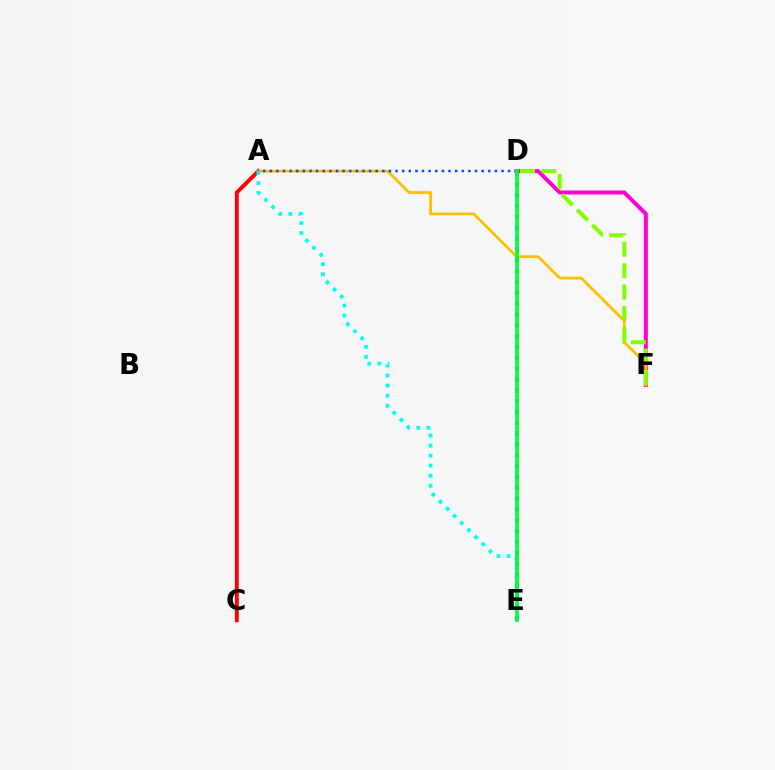{('D', 'F'): [{'color': '#ff00cf', 'line_style': 'solid', 'thickness': 2.88}, {'color': '#84ff00', 'line_style': 'dashed', 'thickness': 2.91}], ('A', 'C'): [{'color': '#ff0000', 'line_style': 'solid', 'thickness': 2.79}], ('A', 'F'): [{'color': '#ffbd00', 'line_style': 'solid', 'thickness': 1.97}], ('A', 'D'): [{'color': '#004bff', 'line_style': 'dotted', 'thickness': 1.8}], ('A', 'E'): [{'color': '#00fff6', 'line_style': 'dotted', 'thickness': 2.73}], ('D', 'E'): [{'color': '#7200ff', 'line_style': 'dotted', 'thickness': 2.94}, {'color': '#00ff39', 'line_style': 'solid', 'thickness': 2.65}]}